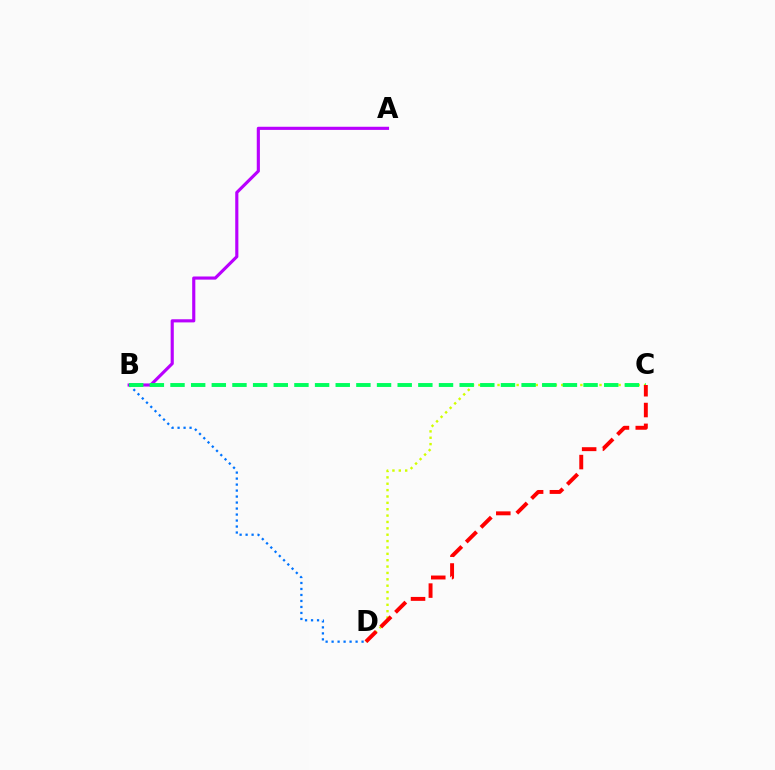{('B', 'D'): [{'color': '#0074ff', 'line_style': 'dotted', 'thickness': 1.63}], ('C', 'D'): [{'color': '#d1ff00', 'line_style': 'dotted', 'thickness': 1.73}, {'color': '#ff0000', 'line_style': 'dashed', 'thickness': 2.83}], ('A', 'B'): [{'color': '#b900ff', 'line_style': 'solid', 'thickness': 2.26}], ('B', 'C'): [{'color': '#00ff5c', 'line_style': 'dashed', 'thickness': 2.81}]}